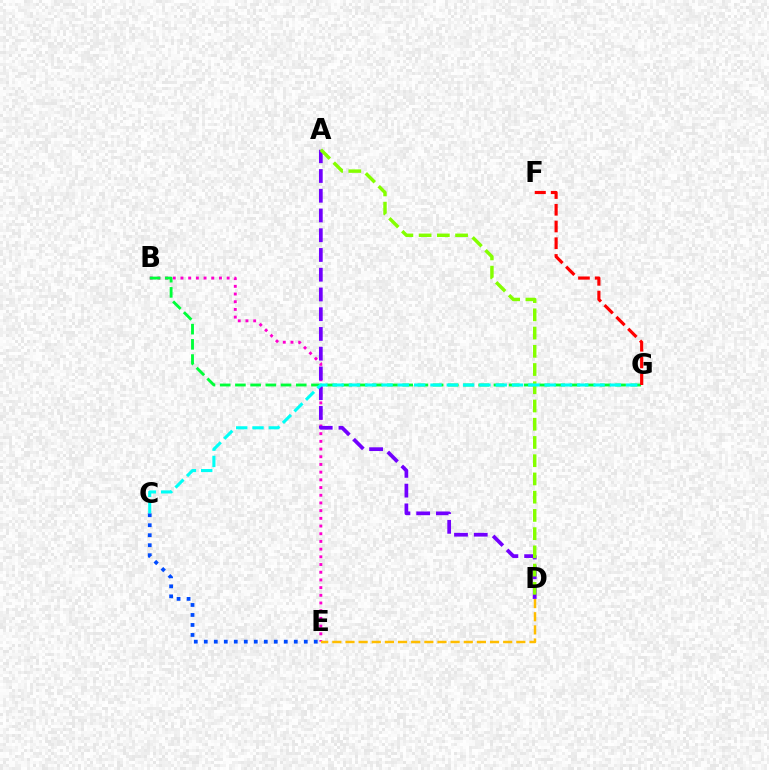{('B', 'E'): [{'color': '#ff00cf', 'line_style': 'dotted', 'thickness': 2.09}], ('C', 'E'): [{'color': '#004bff', 'line_style': 'dotted', 'thickness': 2.72}], ('D', 'E'): [{'color': '#ffbd00', 'line_style': 'dashed', 'thickness': 1.79}], ('A', 'D'): [{'color': '#7200ff', 'line_style': 'dashed', 'thickness': 2.68}, {'color': '#84ff00', 'line_style': 'dashed', 'thickness': 2.48}], ('B', 'G'): [{'color': '#00ff39', 'line_style': 'dashed', 'thickness': 2.07}], ('F', 'G'): [{'color': '#ff0000', 'line_style': 'dashed', 'thickness': 2.27}], ('C', 'G'): [{'color': '#00fff6', 'line_style': 'dashed', 'thickness': 2.22}]}